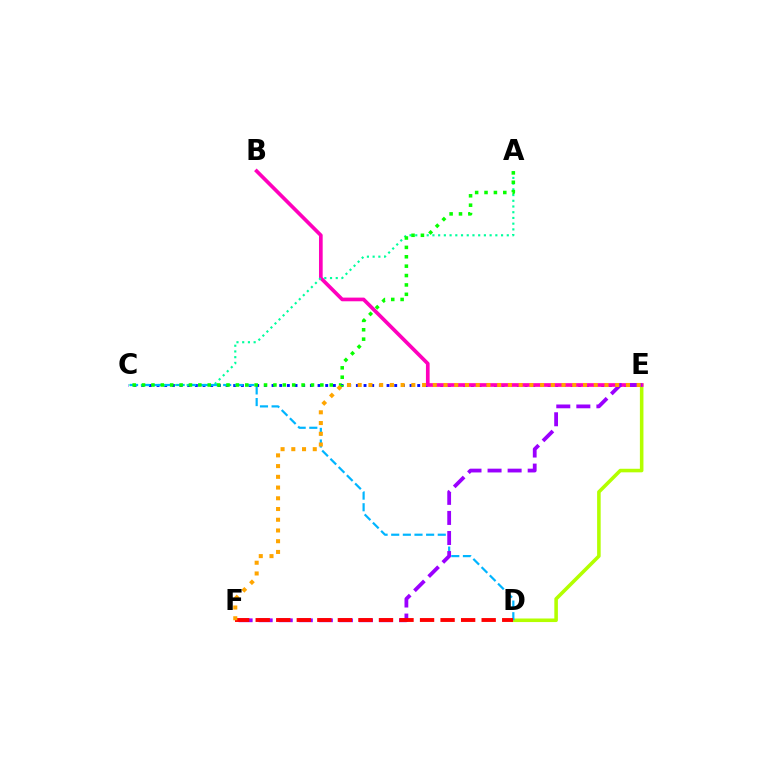{('C', 'E'): [{'color': '#0010ff', 'line_style': 'dotted', 'thickness': 2.08}], ('D', 'E'): [{'color': '#b3ff00', 'line_style': 'solid', 'thickness': 2.56}], ('B', 'E'): [{'color': '#ff00bd', 'line_style': 'solid', 'thickness': 2.65}], ('A', 'C'): [{'color': '#00ff9d', 'line_style': 'dotted', 'thickness': 1.55}, {'color': '#08ff00', 'line_style': 'dotted', 'thickness': 2.55}], ('C', 'D'): [{'color': '#00b5ff', 'line_style': 'dashed', 'thickness': 1.58}], ('E', 'F'): [{'color': '#9b00ff', 'line_style': 'dashed', 'thickness': 2.73}, {'color': '#ffa500', 'line_style': 'dotted', 'thickness': 2.92}], ('D', 'F'): [{'color': '#ff0000', 'line_style': 'dashed', 'thickness': 2.79}]}